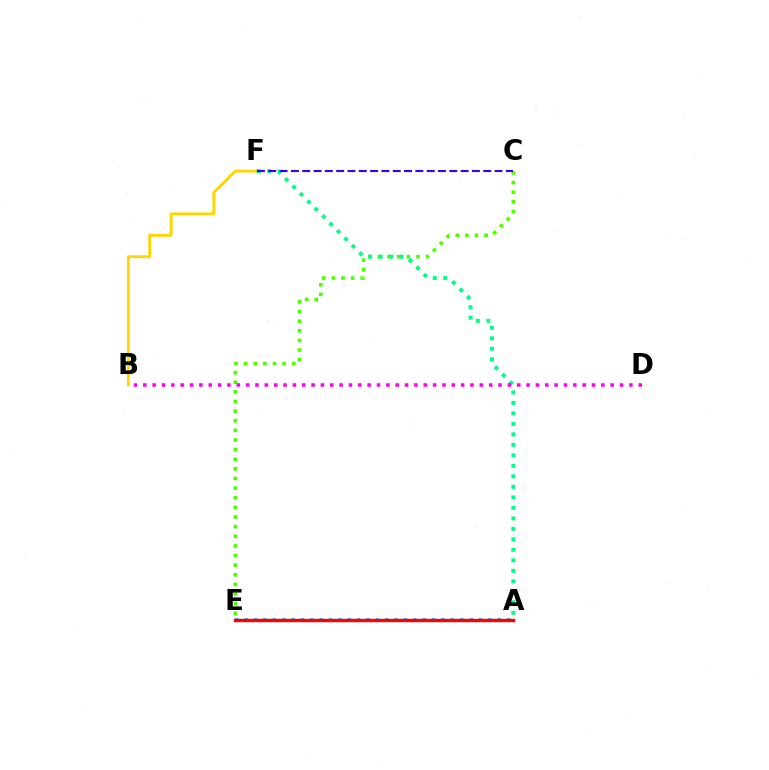{('A', 'E'): [{'color': '#009eff', 'line_style': 'dotted', 'thickness': 2.55}, {'color': '#ff0000', 'line_style': 'solid', 'thickness': 2.45}], ('C', 'E'): [{'color': '#4fff00', 'line_style': 'dotted', 'thickness': 2.62}], ('B', 'F'): [{'color': '#ffd500', 'line_style': 'solid', 'thickness': 2.08}], ('A', 'F'): [{'color': '#00ff86', 'line_style': 'dotted', 'thickness': 2.85}], ('B', 'D'): [{'color': '#ff00ed', 'line_style': 'dotted', 'thickness': 2.54}], ('C', 'F'): [{'color': '#3700ff', 'line_style': 'dashed', 'thickness': 1.54}]}